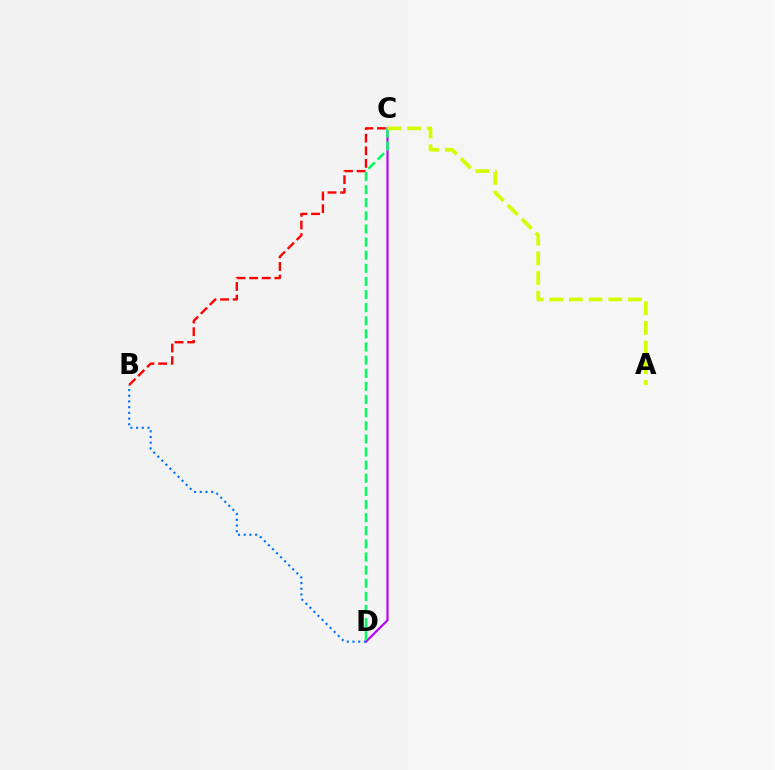{('B', 'C'): [{'color': '#ff0000', 'line_style': 'dashed', 'thickness': 1.71}], ('C', 'D'): [{'color': '#b900ff', 'line_style': 'solid', 'thickness': 1.56}, {'color': '#00ff5c', 'line_style': 'dashed', 'thickness': 1.78}], ('B', 'D'): [{'color': '#0074ff', 'line_style': 'dotted', 'thickness': 1.55}], ('A', 'C'): [{'color': '#d1ff00', 'line_style': 'dashed', 'thickness': 2.67}]}